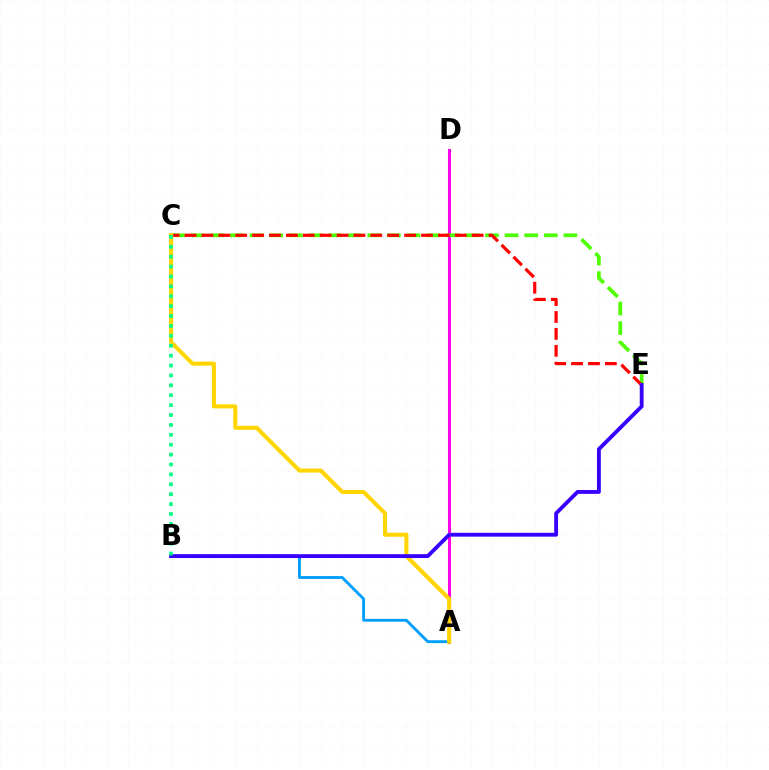{('A', 'D'): [{'color': '#ff00ed', 'line_style': 'solid', 'thickness': 2.21}], ('C', 'E'): [{'color': '#4fff00', 'line_style': 'dashed', 'thickness': 2.66}, {'color': '#ff0000', 'line_style': 'dashed', 'thickness': 2.29}], ('A', 'B'): [{'color': '#009eff', 'line_style': 'solid', 'thickness': 2.05}], ('A', 'C'): [{'color': '#ffd500', 'line_style': 'solid', 'thickness': 2.92}], ('B', 'E'): [{'color': '#3700ff', 'line_style': 'solid', 'thickness': 2.77}], ('B', 'C'): [{'color': '#00ff86', 'line_style': 'dotted', 'thickness': 2.69}]}